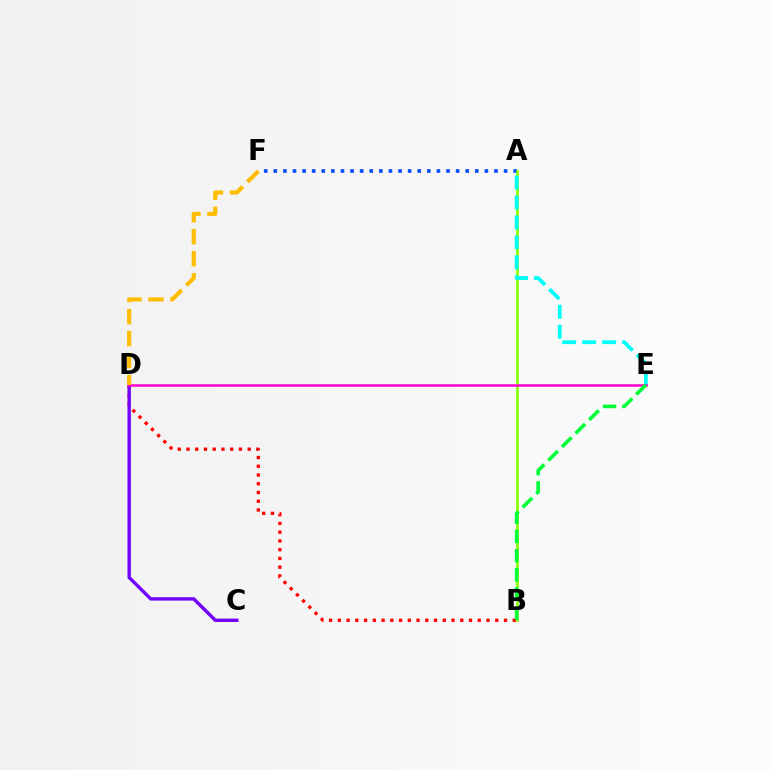{('B', 'D'): [{'color': '#ff0000', 'line_style': 'dotted', 'thickness': 2.38}], ('C', 'D'): [{'color': '#7200ff', 'line_style': 'solid', 'thickness': 2.43}], ('A', 'F'): [{'color': '#004bff', 'line_style': 'dotted', 'thickness': 2.61}], ('A', 'B'): [{'color': '#84ff00', 'line_style': 'solid', 'thickness': 1.95}], ('A', 'E'): [{'color': '#00fff6', 'line_style': 'dashed', 'thickness': 2.71}], ('D', 'E'): [{'color': '#ff00cf', 'line_style': 'solid', 'thickness': 1.83}], ('D', 'F'): [{'color': '#ffbd00', 'line_style': 'dashed', 'thickness': 2.99}], ('B', 'E'): [{'color': '#00ff39', 'line_style': 'dashed', 'thickness': 2.61}]}